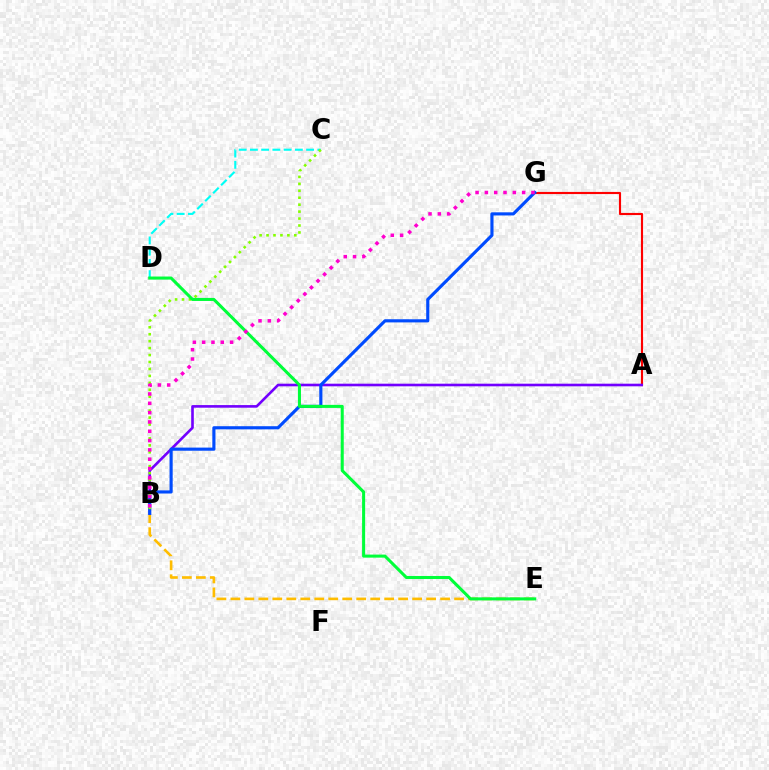{('A', 'G'): [{'color': '#ff0000', 'line_style': 'solid', 'thickness': 1.54}], ('B', 'E'): [{'color': '#ffbd00', 'line_style': 'dashed', 'thickness': 1.9}], ('A', 'B'): [{'color': '#7200ff', 'line_style': 'solid', 'thickness': 1.89}], ('B', 'G'): [{'color': '#004bff', 'line_style': 'solid', 'thickness': 2.26}, {'color': '#ff00cf', 'line_style': 'dotted', 'thickness': 2.53}], ('C', 'D'): [{'color': '#00fff6', 'line_style': 'dashed', 'thickness': 1.53}], ('B', 'C'): [{'color': '#84ff00', 'line_style': 'dotted', 'thickness': 1.89}], ('D', 'E'): [{'color': '#00ff39', 'line_style': 'solid', 'thickness': 2.19}]}